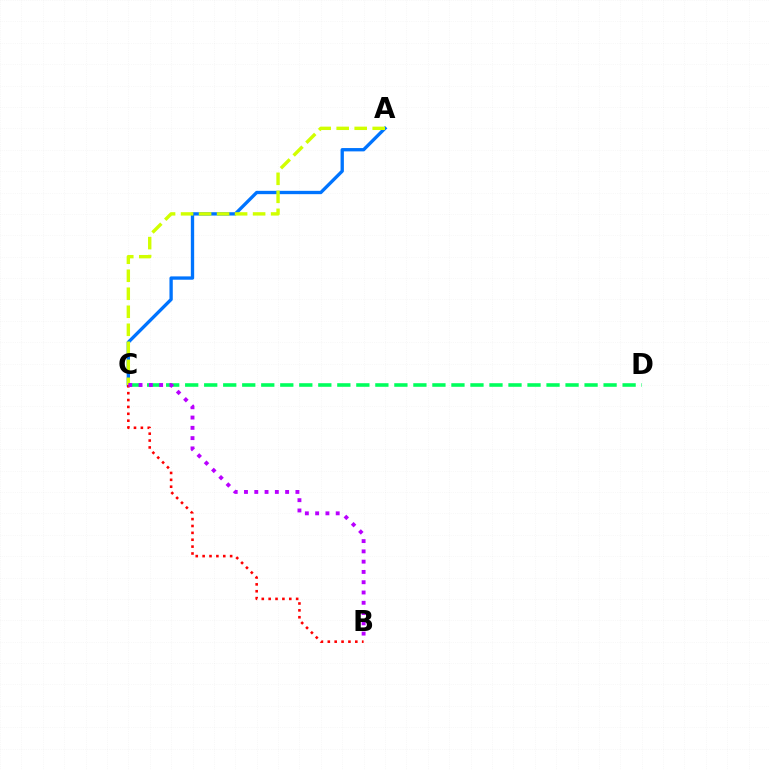{('A', 'C'): [{'color': '#0074ff', 'line_style': 'solid', 'thickness': 2.39}, {'color': '#d1ff00', 'line_style': 'dashed', 'thickness': 2.45}], ('C', 'D'): [{'color': '#00ff5c', 'line_style': 'dashed', 'thickness': 2.58}], ('B', 'C'): [{'color': '#ff0000', 'line_style': 'dotted', 'thickness': 1.87}, {'color': '#b900ff', 'line_style': 'dotted', 'thickness': 2.79}]}